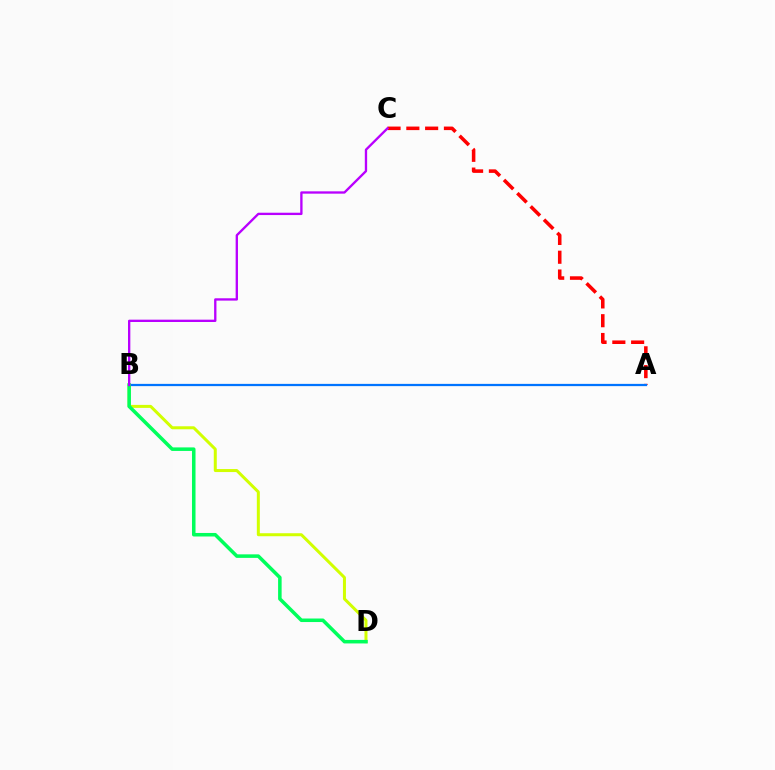{('B', 'D'): [{'color': '#d1ff00', 'line_style': 'solid', 'thickness': 2.16}, {'color': '#00ff5c', 'line_style': 'solid', 'thickness': 2.54}], ('A', 'C'): [{'color': '#ff0000', 'line_style': 'dashed', 'thickness': 2.55}], ('A', 'B'): [{'color': '#0074ff', 'line_style': 'solid', 'thickness': 1.62}], ('B', 'C'): [{'color': '#b900ff', 'line_style': 'solid', 'thickness': 1.68}]}